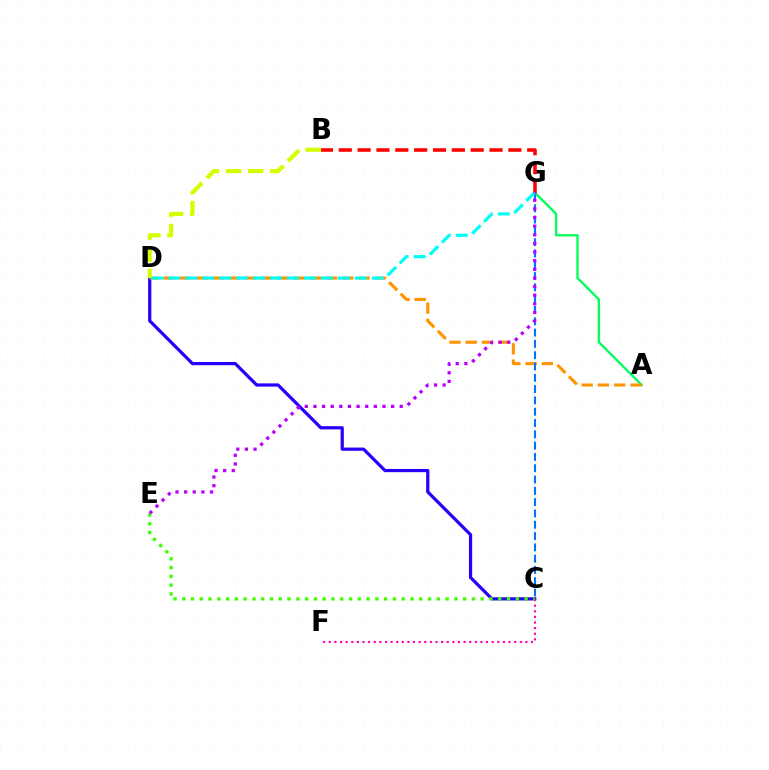{('C', 'D'): [{'color': '#2500ff', 'line_style': 'solid', 'thickness': 2.31}], ('C', 'F'): [{'color': '#ff00ac', 'line_style': 'dotted', 'thickness': 1.53}], ('C', 'E'): [{'color': '#3dff00', 'line_style': 'dotted', 'thickness': 2.39}], ('A', 'G'): [{'color': '#00ff5c', 'line_style': 'solid', 'thickness': 1.69}], ('A', 'D'): [{'color': '#ff9400', 'line_style': 'dashed', 'thickness': 2.21}], ('C', 'G'): [{'color': '#0074ff', 'line_style': 'dashed', 'thickness': 1.54}], ('B', 'G'): [{'color': '#ff0000', 'line_style': 'dashed', 'thickness': 2.56}], ('B', 'D'): [{'color': '#d1ff00', 'line_style': 'dashed', 'thickness': 3.0}], ('D', 'G'): [{'color': '#00fff6', 'line_style': 'dashed', 'thickness': 2.3}], ('E', 'G'): [{'color': '#b900ff', 'line_style': 'dotted', 'thickness': 2.34}]}